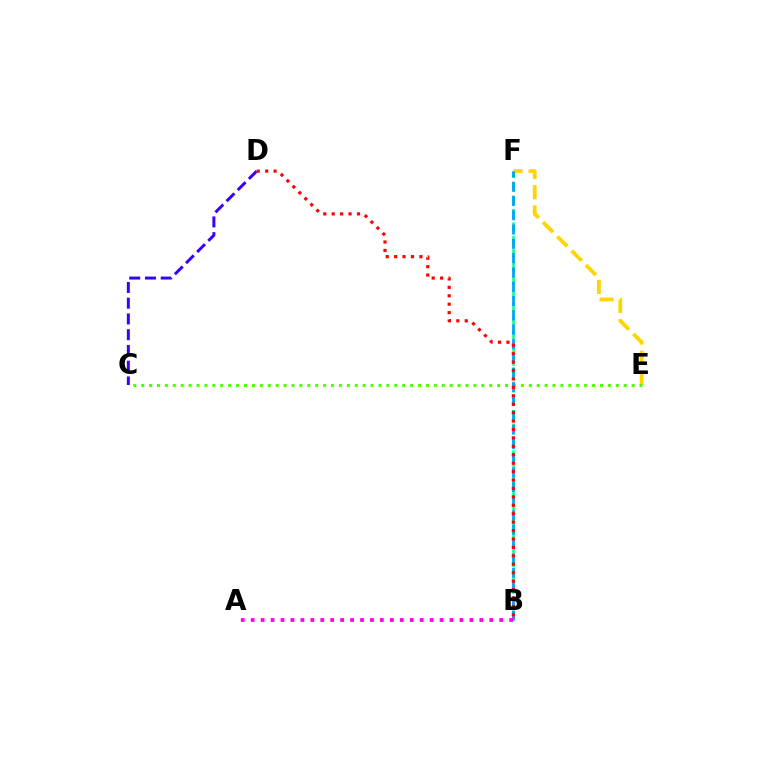{('E', 'F'): [{'color': '#ffd500', 'line_style': 'dashed', 'thickness': 2.75}], ('B', 'F'): [{'color': '#00ff86', 'line_style': 'dashed', 'thickness': 1.82}, {'color': '#009eff', 'line_style': 'dashed', 'thickness': 1.94}], ('C', 'E'): [{'color': '#4fff00', 'line_style': 'dotted', 'thickness': 2.15}], ('A', 'B'): [{'color': '#ff00ed', 'line_style': 'dotted', 'thickness': 2.7}], ('C', 'D'): [{'color': '#3700ff', 'line_style': 'dashed', 'thickness': 2.14}], ('B', 'D'): [{'color': '#ff0000', 'line_style': 'dotted', 'thickness': 2.29}]}